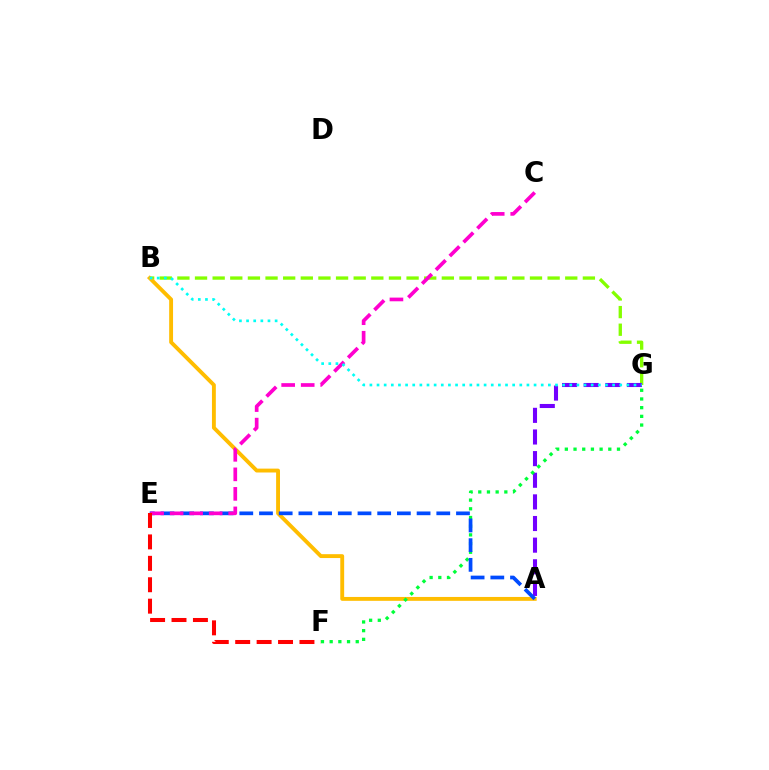{('B', 'G'): [{'color': '#84ff00', 'line_style': 'dashed', 'thickness': 2.4}, {'color': '#00fff6', 'line_style': 'dotted', 'thickness': 1.94}], ('A', 'G'): [{'color': '#7200ff', 'line_style': 'dashed', 'thickness': 2.94}], ('A', 'B'): [{'color': '#ffbd00', 'line_style': 'solid', 'thickness': 2.79}], ('F', 'G'): [{'color': '#00ff39', 'line_style': 'dotted', 'thickness': 2.36}], ('A', 'E'): [{'color': '#004bff', 'line_style': 'dashed', 'thickness': 2.68}], ('C', 'E'): [{'color': '#ff00cf', 'line_style': 'dashed', 'thickness': 2.65}], ('E', 'F'): [{'color': '#ff0000', 'line_style': 'dashed', 'thickness': 2.91}]}